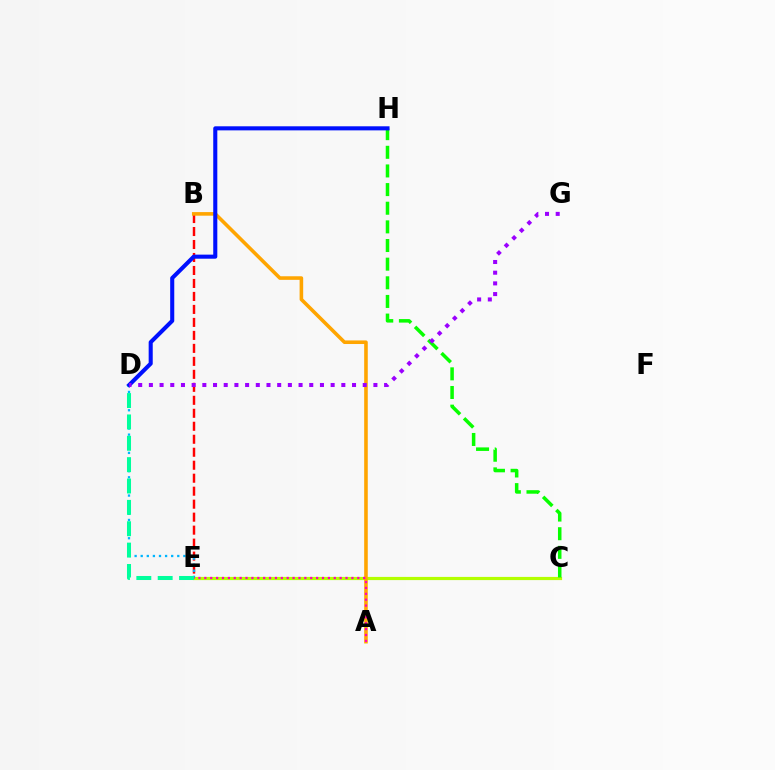{('B', 'E'): [{'color': '#ff0000', 'line_style': 'dashed', 'thickness': 1.76}], ('C', 'E'): [{'color': '#b3ff00', 'line_style': 'solid', 'thickness': 2.29}], ('C', 'H'): [{'color': '#08ff00', 'line_style': 'dashed', 'thickness': 2.53}], ('D', 'E'): [{'color': '#00b5ff', 'line_style': 'dotted', 'thickness': 1.66}, {'color': '#00ff9d', 'line_style': 'dashed', 'thickness': 2.9}], ('A', 'B'): [{'color': '#ffa500', 'line_style': 'solid', 'thickness': 2.58}], ('A', 'E'): [{'color': '#ff00bd', 'line_style': 'dotted', 'thickness': 1.6}], ('D', 'H'): [{'color': '#0010ff', 'line_style': 'solid', 'thickness': 2.93}], ('D', 'G'): [{'color': '#9b00ff', 'line_style': 'dotted', 'thickness': 2.9}]}